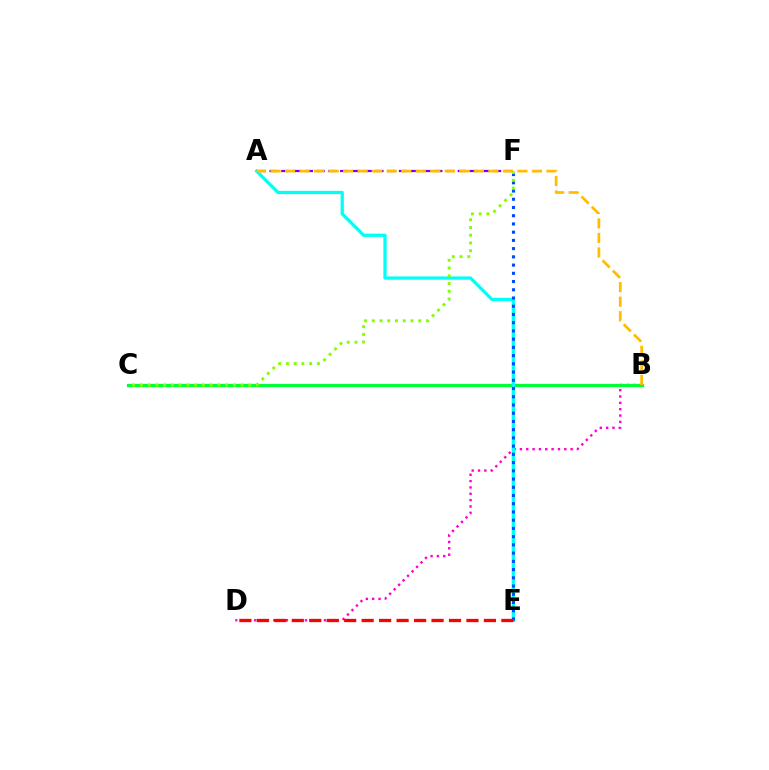{('B', 'D'): [{'color': '#ff00cf', 'line_style': 'dotted', 'thickness': 1.72}], ('B', 'C'): [{'color': '#00ff39', 'line_style': 'solid', 'thickness': 2.34}], ('A', 'F'): [{'color': '#7200ff', 'line_style': 'dashed', 'thickness': 1.6}], ('A', 'E'): [{'color': '#00fff6', 'line_style': 'solid', 'thickness': 2.35}], ('E', 'F'): [{'color': '#004bff', 'line_style': 'dotted', 'thickness': 2.24}], ('C', 'F'): [{'color': '#84ff00', 'line_style': 'dotted', 'thickness': 2.1}], ('A', 'B'): [{'color': '#ffbd00', 'line_style': 'dashed', 'thickness': 1.97}], ('D', 'E'): [{'color': '#ff0000', 'line_style': 'dashed', 'thickness': 2.37}]}